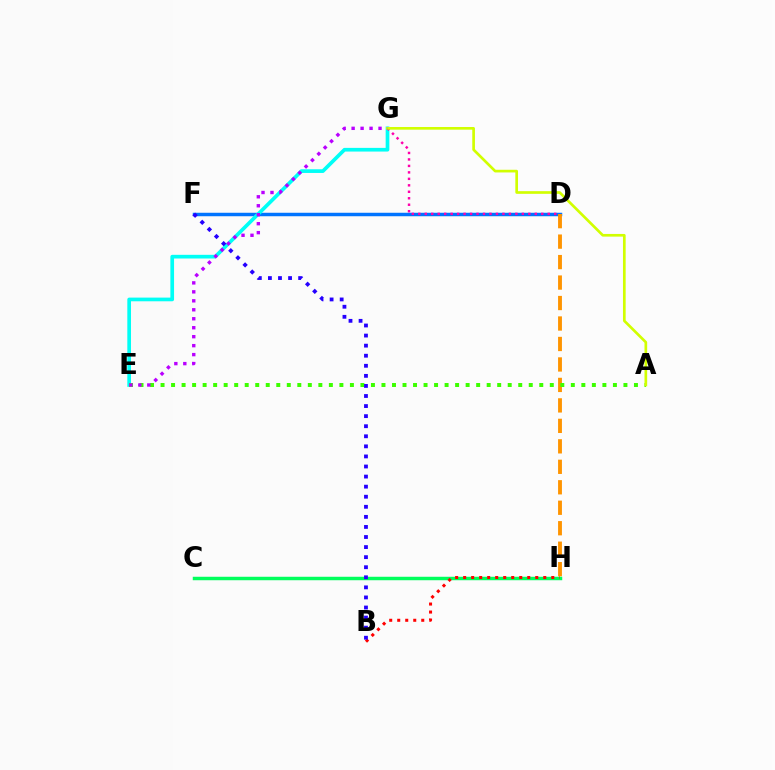{('D', 'F'): [{'color': '#0074ff', 'line_style': 'solid', 'thickness': 2.5}], ('E', 'G'): [{'color': '#00fff6', 'line_style': 'solid', 'thickness': 2.65}, {'color': '#b900ff', 'line_style': 'dotted', 'thickness': 2.44}], ('D', 'H'): [{'color': '#ff9400', 'line_style': 'dashed', 'thickness': 2.78}], ('C', 'H'): [{'color': '#00ff5c', 'line_style': 'solid', 'thickness': 2.49}], ('A', 'E'): [{'color': '#3dff00', 'line_style': 'dotted', 'thickness': 2.86}], ('D', 'G'): [{'color': '#ff00ac', 'line_style': 'dotted', 'thickness': 1.76}], ('A', 'G'): [{'color': '#d1ff00', 'line_style': 'solid', 'thickness': 1.93}], ('B', 'H'): [{'color': '#ff0000', 'line_style': 'dotted', 'thickness': 2.18}], ('B', 'F'): [{'color': '#2500ff', 'line_style': 'dotted', 'thickness': 2.74}]}